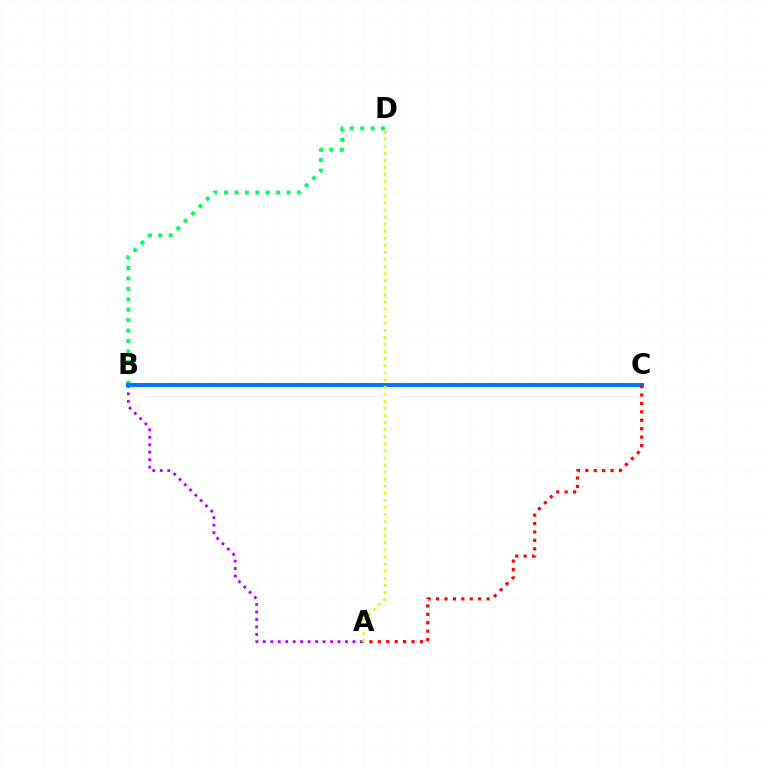{('B', 'D'): [{'color': '#00ff5c', 'line_style': 'dotted', 'thickness': 2.83}], ('A', 'B'): [{'color': '#b900ff', 'line_style': 'dotted', 'thickness': 2.03}], ('B', 'C'): [{'color': '#0074ff', 'line_style': 'solid', 'thickness': 2.86}], ('A', 'C'): [{'color': '#ff0000', 'line_style': 'dotted', 'thickness': 2.29}], ('A', 'D'): [{'color': '#d1ff00', 'line_style': 'dotted', 'thickness': 1.92}]}